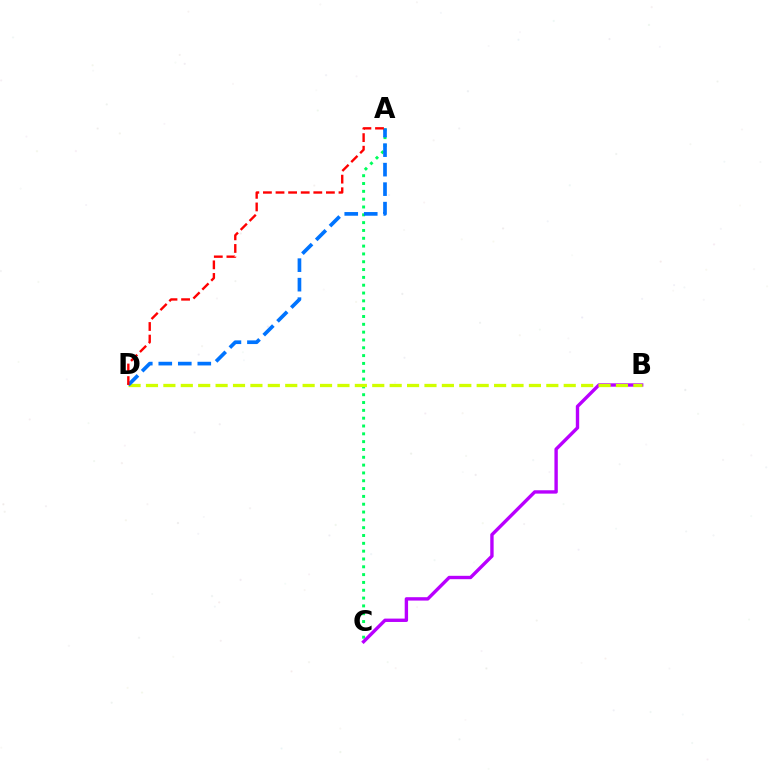{('A', 'C'): [{'color': '#00ff5c', 'line_style': 'dotted', 'thickness': 2.13}], ('B', 'C'): [{'color': '#b900ff', 'line_style': 'solid', 'thickness': 2.43}], ('B', 'D'): [{'color': '#d1ff00', 'line_style': 'dashed', 'thickness': 2.36}], ('A', 'D'): [{'color': '#0074ff', 'line_style': 'dashed', 'thickness': 2.65}, {'color': '#ff0000', 'line_style': 'dashed', 'thickness': 1.71}]}